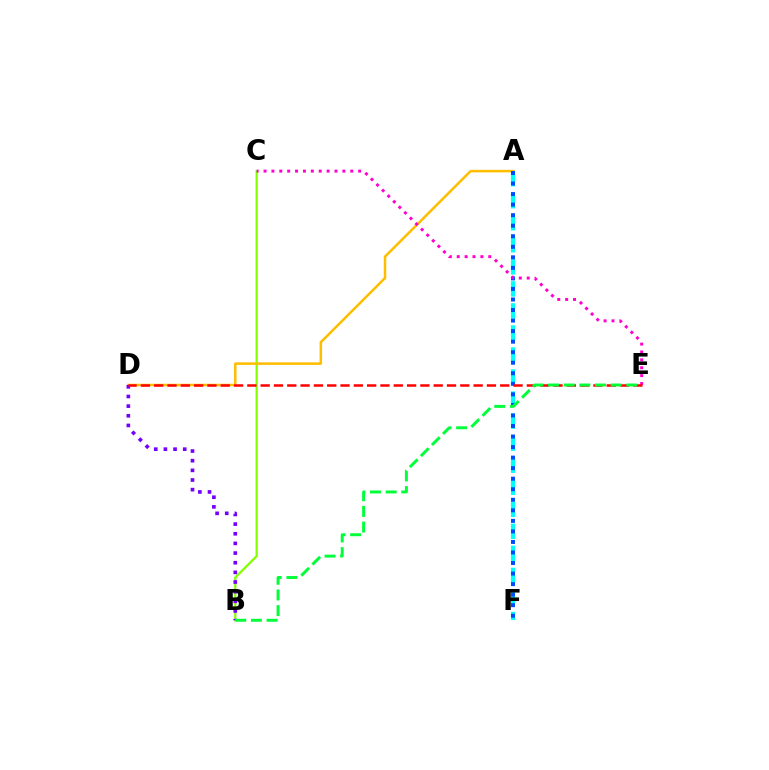{('A', 'F'): [{'color': '#00fff6', 'line_style': 'dashed', 'thickness': 2.99}, {'color': '#004bff', 'line_style': 'dotted', 'thickness': 2.86}], ('B', 'C'): [{'color': '#84ff00', 'line_style': 'solid', 'thickness': 1.62}], ('A', 'D'): [{'color': '#ffbd00', 'line_style': 'solid', 'thickness': 1.81}], ('B', 'D'): [{'color': '#7200ff', 'line_style': 'dotted', 'thickness': 2.62}], ('C', 'E'): [{'color': '#ff00cf', 'line_style': 'dotted', 'thickness': 2.14}], ('D', 'E'): [{'color': '#ff0000', 'line_style': 'dashed', 'thickness': 1.81}], ('B', 'E'): [{'color': '#00ff39', 'line_style': 'dashed', 'thickness': 2.13}]}